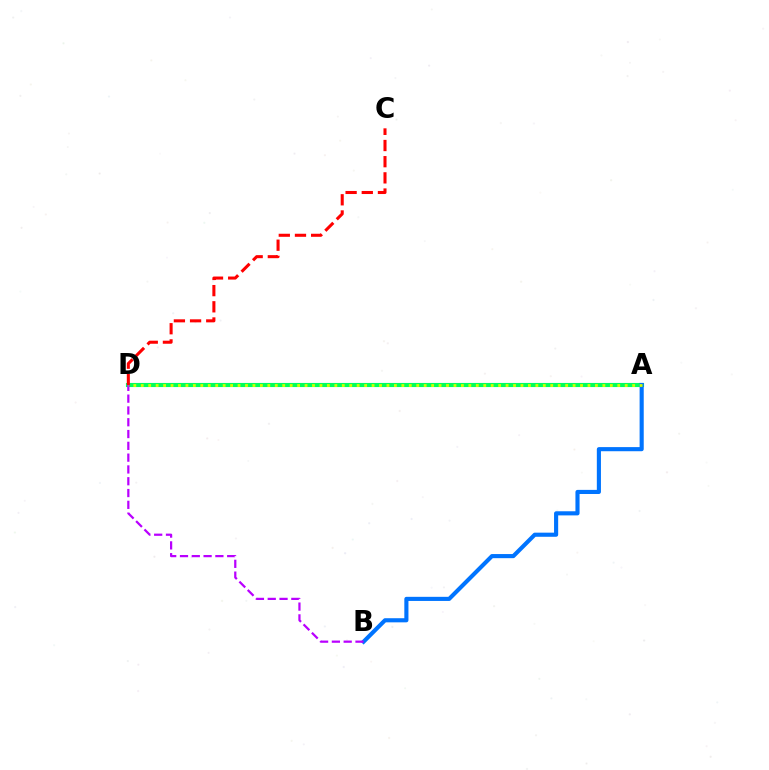{('A', 'D'): [{'color': '#00ff5c', 'line_style': 'solid', 'thickness': 2.97}, {'color': '#d1ff00', 'line_style': 'dotted', 'thickness': 2.02}], ('A', 'B'): [{'color': '#0074ff', 'line_style': 'solid', 'thickness': 2.97}], ('B', 'D'): [{'color': '#b900ff', 'line_style': 'dashed', 'thickness': 1.6}], ('C', 'D'): [{'color': '#ff0000', 'line_style': 'dashed', 'thickness': 2.2}]}